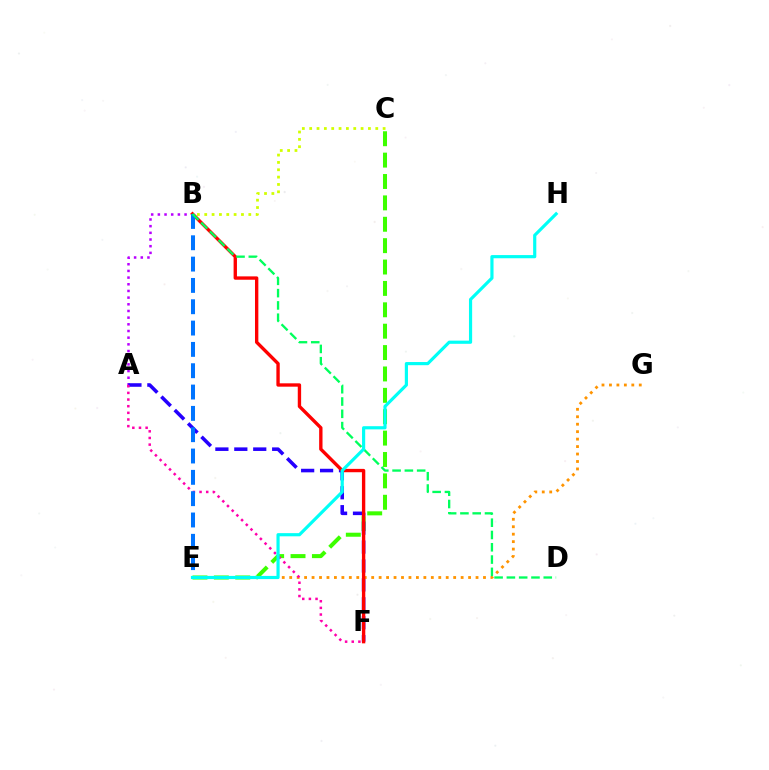{('B', 'C'): [{'color': '#d1ff00', 'line_style': 'dotted', 'thickness': 2.0}], ('C', 'E'): [{'color': '#3dff00', 'line_style': 'dashed', 'thickness': 2.9}], ('A', 'B'): [{'color': '#b900ff', 'line_style': 'dotted', 'thickness': 1.81}], ('A', 'F'): [{'color': '#2500ff', 'line_style': 'dashed', 'thickness': 2.57}, {'color': '#ff00ac', 'line_style': 'dotted', 'thickness': 1.81}], ('E', 'G'): [{'color': '#ff9400', 'line_style': 'dotted', 'thickness': 2.03}], ('B', 'F'): [{'color': '#ff0000', 'line_style': 'solid', 'thickness': 2.42}], ('B', 'E'): [{'color': '#0074ff', 'line_style': 'dashed', 'thickness': 2.9}], ('B', 'D'): [{'color': '#00ff5c', 'line_style': 'dashed', 'thickness': 1.67}], ('E', 'H'): [{'color': '#00fff6', 'line_style': 'solid', 'thickness': 2.28}]}